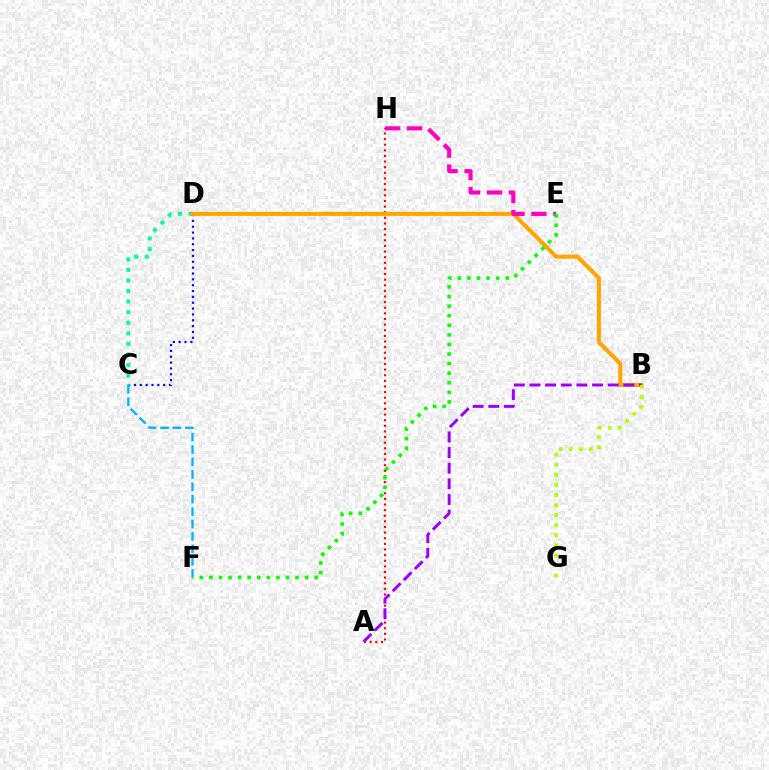{('C', 'D'): [{'color': '#0010ff', 'line_style': 'dotted', 'thickness': 1.59}, {'color': '#00ff9d', 'line_style': 'dotted', 'thickness': 2.87}], ('A', 'H'): [{'color': '#ff0000', 'line_style': 'dotted', 'thickness': 1.53}], ('B', 'D'): [{'color': '#ffa500', 'line_style': 'solid', 'thickness': 2.91}], ('A', 'B'): [{'color': '#9b00ff', 'line_style': 'dashed', 'thickness': 2.13}], ('C', 'F'): [{'color': '#00b5ff', 'line_style': 'dashed', 'thickness': 1.69}], ('E', 'H'): [{'color': '#ff00bd', 'line_style': 'dashed', 'thickness': 2.98}], ('B', 'G'): [{'color': '#b3ff00', 'line_style': 'dotted', 'thickness': 2.73}], ('E', 'F'): [{'color': '#08ff00', 'line_style': 'dotted', 'thickness': 2.6}]}